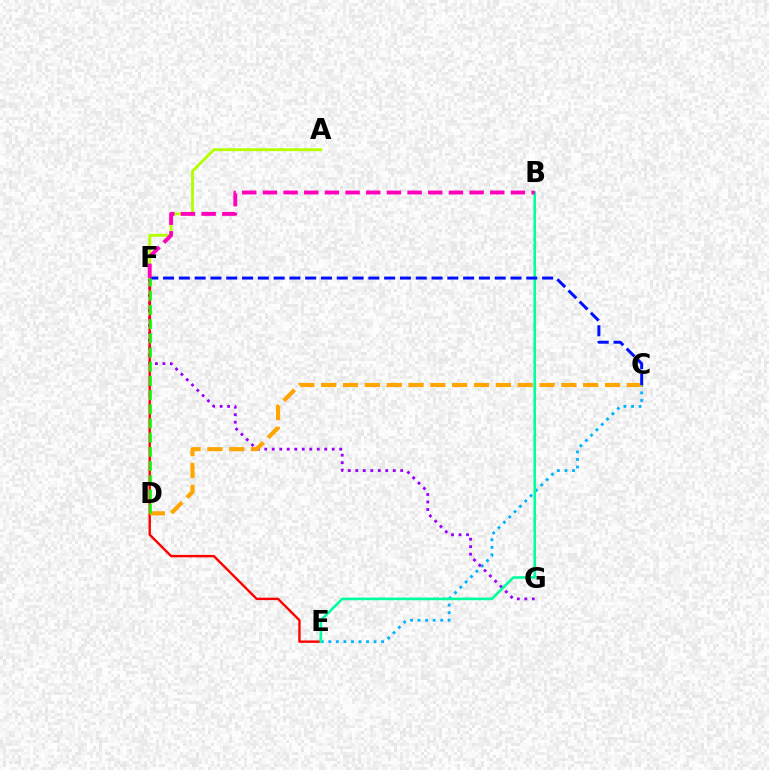{('C', 'E'): [{'color': '#00b5ff', 'line_style': 'dotted', 'thickness': 2.05}], ('F', 'G'): [{'color': '#9b00ff', 'line_style': 'dotted', 'thickness': 2.04}], ('E', 'F'): [{'color': '#ff0000', 'line_style': 'solid', 'thickness': 1.72}], ('B', 'E'): [{'color': '#00ff9d', 'line_style': 'solid', 'thickness': 1.89}], ('A', 'F'): [{'color': '#b3ff00', 'line_style': 'solid', 'thickness': 2.06}], ('C', 'D'): [{'color': '#ffa500', 'line_style': 'dashed', 'thickness': 2.97}], ('C', 'F'): [{'color': '#0010ff', 'line_style': 'dashed', 'thickness': 2.15}], ('B', 'F'): [{'color': '#ff00bd', 'line_style': 'dashed', 'thickness': 2.81}], ('D', 'F'): [{'color': '#08ff00', 'line_style': 'dashed', 'thickness': 1.93}]}